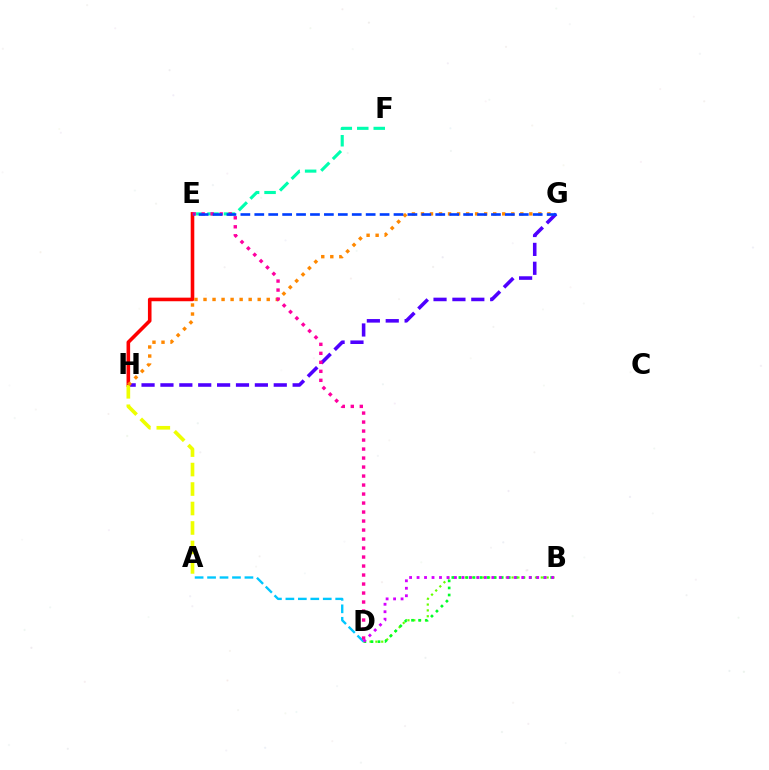{('E', 'F'): [{'color': '#00ffaf', 'line_style': 'dashed', 'thickness': 2.24}], ('E', 'H'): [{'color': '#ff0000', 'line_style': 'solid', 'thickness': 2.59}], ('G', 'H'): [{'color': '#4f00ff', 'line_style': 'dashed', 'thickness': 2.57}, {'color': '#ff8800', 'line_style': 'dotted', 'thickness': 2.45}], ('A', 'H'): [{'color': '#eeff00', 'line_style': 'dashed', 'thickness': 2.65}], ('B', 'D'): [{'color': '#66ff00', 'line_style': 'dotted', 'thickness': 1.59}, {'color': '#00ff27', 'line_style': 'dotted', 'thickness': 1.92}, {'color': '#d600ff', 'line_style': 'dotted', 'thickness': 2.03}], ('A', 'D'): [{'color': '#00c7ff', 'line_style': 'dashed', 'thickness': 1.69}], ('D', 'E'): [{'color': '#ff00a0', 'line_style': 'dotted', 'thickness': 2.44}], ('E', 'G'): [{'color': '#003fff', 'line_style': 'dashed', 'thickness': 1.89}]}